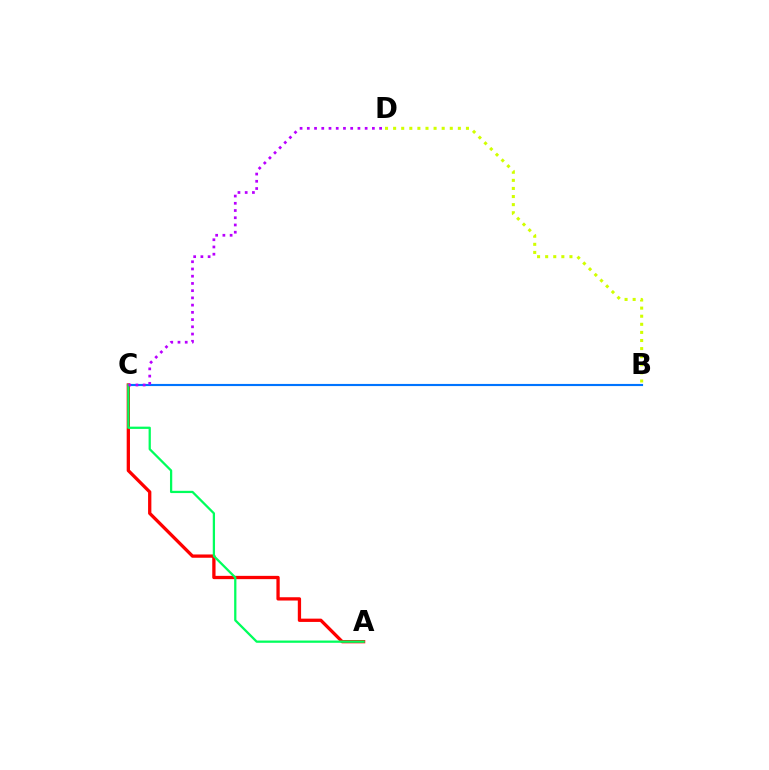{('B', 'C'): [{'color': '#0074ff', 'line_style': 'solid', 'thickness': 1.54}], ('B', 'D'): [{'color': '#d1ff00', 'line_style': 'dotted', 'thickness': 2.2}], ('A', 'C'): [{'color': '#ff0000', 'line_style': 'solid', 'thickness': 2.37}, {'color': '#00ff5c', 'line_style': 'solid', 'thickness': 1.63}], ('C', 'D'): [{'color': '#b900ff', 'line_style': 'dotted', 'thickness': 1.96}]}